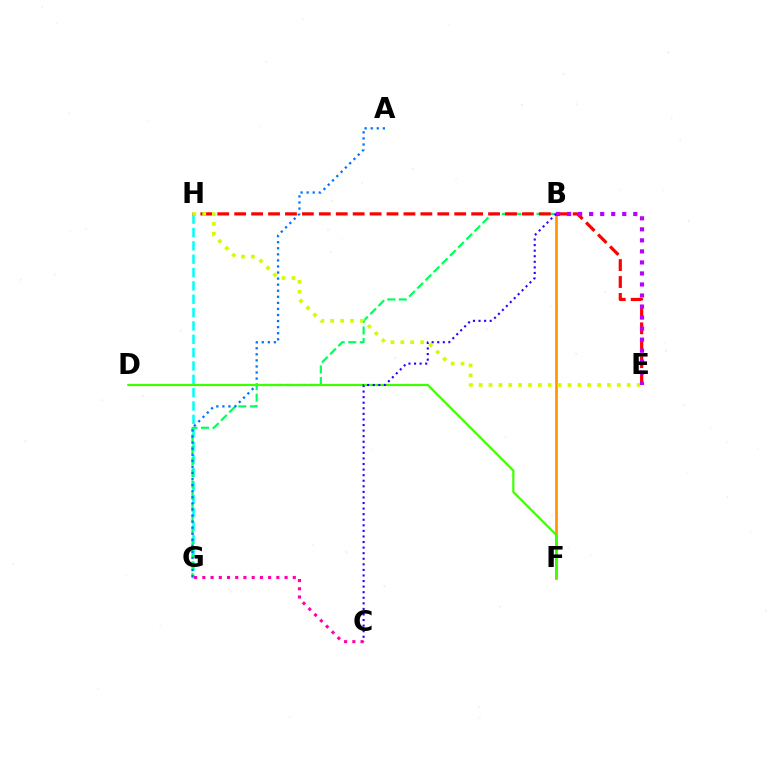{('G', 'H'): [{'color': '#00fff6', 'line_style': 'dashed', 'thickness': 1.81}], ('B', 'F'): [{'color': '#ff9400', 'line_style': 'solid', 'thickness': 1.94}], ('B', 'G'): [{'color': '#00ff5c', 'line_style': 'dashed', 'thickness': 1.57}], ('A', 'G'): [{'color': '#0074ff', 'line_style': 'dotted', 'thickness': 1.65}], ('E', 'H'): [{'color': '#ff0000', 'line_style': 'dashed', 'thickness': 2.3}, {'color': '#d1ff00', 'line_style': 'dotted', 'thickness': 2.68}], ('C', 'G'): [{'color': '#ff00ac', 'line_style': 'dotted', 'thickness': 2.23}], ('D', 'F'): [{'color': '#3dff00', 'line_style': 'solid', 'thickness': 1.56}], ('B', 'C'): [{'color': '#2500ff', 'line_style': 'dotted', 'thickness': 1.51}], ('B', 'E'): [{'color': '#b900ff', 'line_style': 'dotted', 'thickness': 3.0}]}